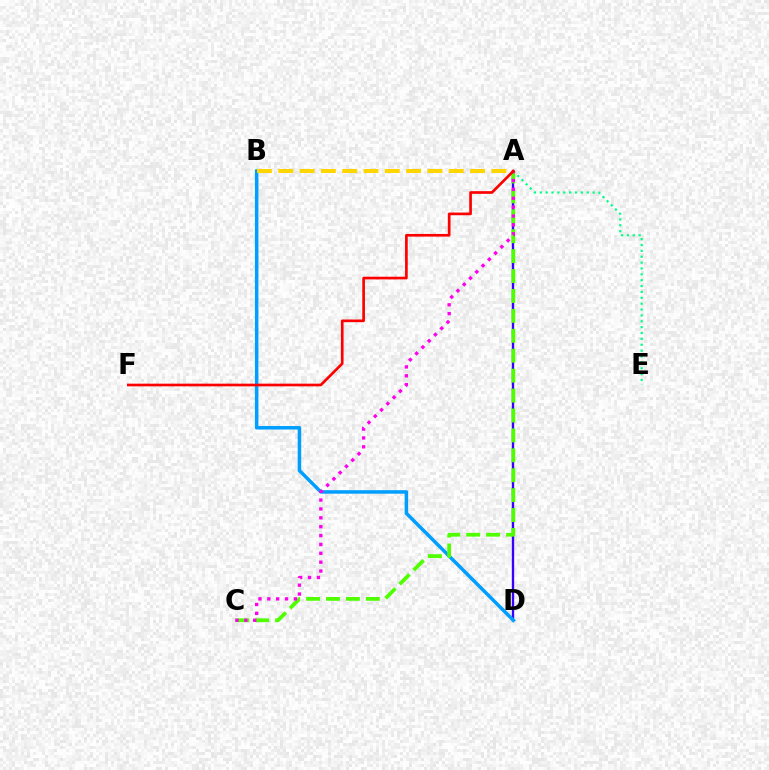{('A', 'D'): [{'color': '#3700ff', 'line_style': 'solid', 'thickness': 1.68}], ('A', 'E'): [{'color': '#00ff86', 'line_style': 'dotted', 'thickness': 1.59}], ('B', 'D'): [{'color': '#009eff', 'line_style': 'solid', 'thickness': 2.51}], ('A', 'B'): [{'color': '#ffd500', 'line_style': 'dashed', 'thickness': 2.9}], ('A', 'C'): [{'color': '#4fff00', 'line_style': 'dashed', 'thickness': 2.71}, {'color': '#ff00ed', 'line_style': 'dotted', 'thickness': 2.41}], ('A', 'F'): [{'color': '#ff0000', 'line_style': 'solid', 'thickness': 1.93}]}